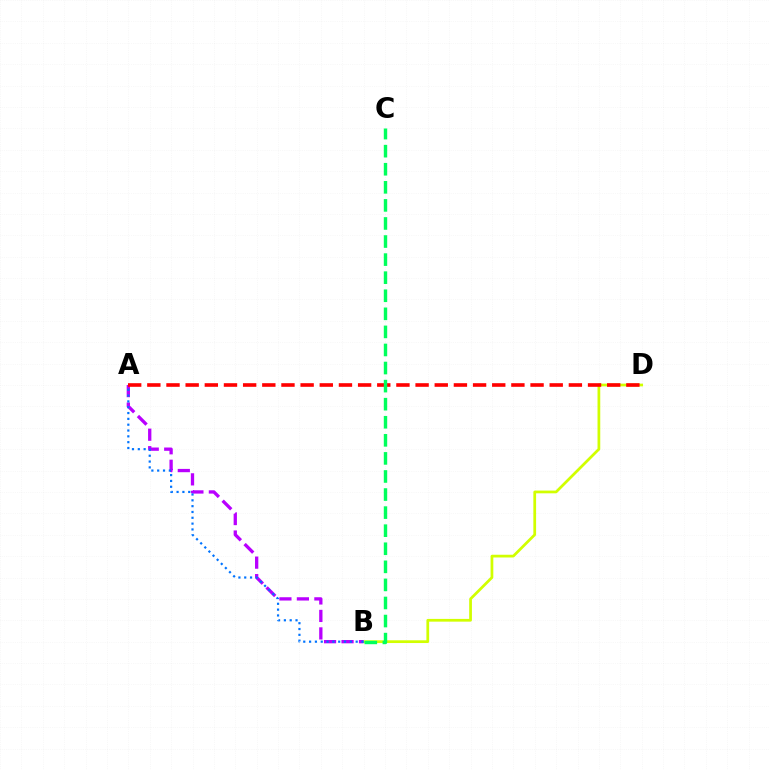{('B', 'D'): [{'color': '#d1ff00', 'line_style': 'solid', 'thickness': 1.97}], ('A', 'B'): [{'color': '#b900ff', 'line_style': 'dashed', 'thickness': 2.38}, {'color': '#0074ff', 'line_style': 'dotted', 'thickness': 1.58}], ('A', 'D'): [{'color': '#ff0000', 'line_style': 'dashed', 'thickness': 2.6}], ('B', 'C'): [{'color': '#00ff5c', 'line_style': 'dashed', 'thickness': 2.46}]}